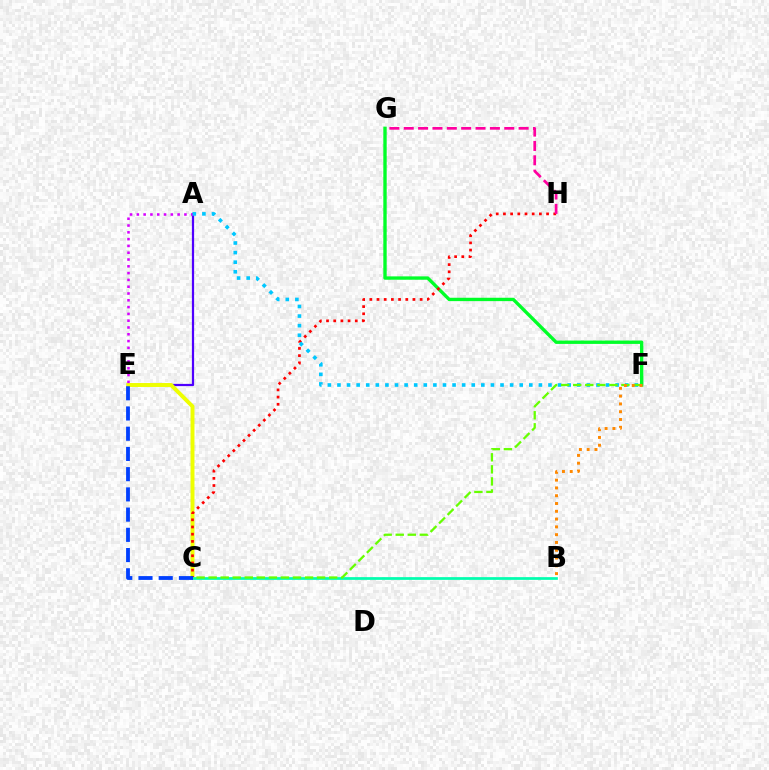{('A', 'E'): [{'color': '#4f00ff', 'line_style': 'solid', 'thickness': 1.6}, {'color': '#d600ff', 'line_style': 'dotted', 'thickness': 1.85}], ('C', 'E'): [{'color': '#eeff00', 'line_style': 'solid', 'thickness': 2.84}, {'color': '#003fff', 'line_style': 'dashed', 'thickness': 2.75}], ('F', 'G'): [{'color': '#00ff27', 'line_style': 'solid', 'thickness': 2.42}], ('C', 'H'): [{'color': '#ff0000', 'line_style': 'dotted', 'thickness': 1.95}], ('B', 'C'): [{'color': '#00ffaf', 'line_style': 'solid', 'thickness': 1.96}], ('A', 'F'): [{'color': '#00c7ff', 'line_style': 'dotted', 'thickness': 2.61}], ('C', 'F'): [{'color': '#66ff00', 'line_style': 'dashed', 'thickness': 1.64}], ('B', 'F'): [{'color': '#ff8800', 'line_style': 'dotted', 'thickness': 2.12}], ('G', 'H'): [{'color': '#ff00a0', 'line_style': 'dashed', 'thickness': 1.95}]}